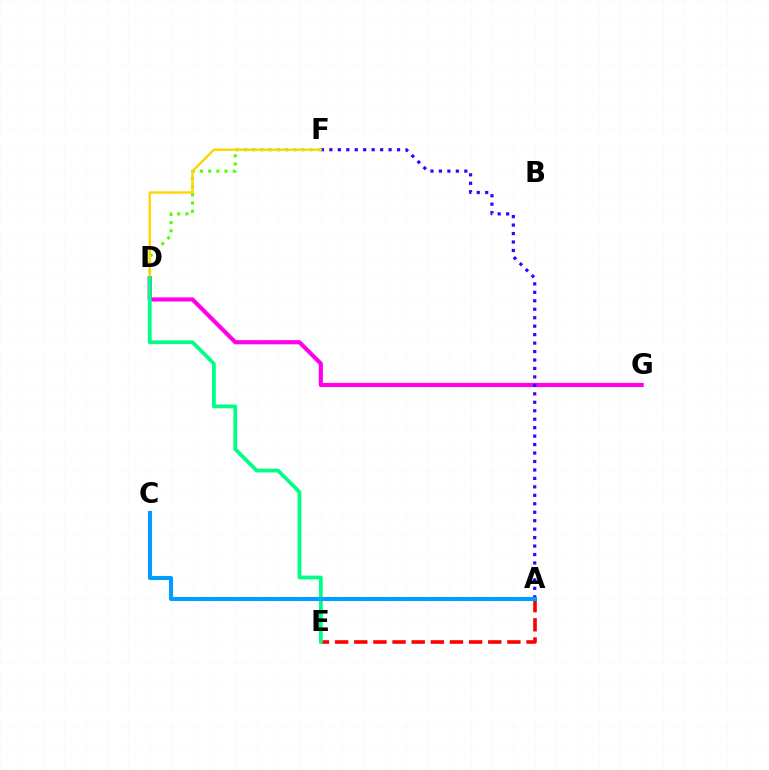{('D', 'G'): [{'color': '#ff00ed', 'line_style': 'solid', 'thickness': 2.99}], ('A', 'F'): [{'color': '#3700ff', 'line_style': 'dotted', 'thickness': 2.3}], ('D', 'F'): [{'color': '#4fff00', 'line_style': 'dotted', 'thickness': 2.22}, {'color': '#ffd500', 'line_style': 'solid', 'thickness': 1.72}], ('A', 'E'): [{'color': '#ff0000', 'line_style': 'dashed', 'thickness': 2.6}], ('D', 'E'): [{'color': '#00ff86', 'line_style': 'solid', 'thickness': 2.73}], ('A', 'C'): [{'color': '#009eff', 'line_style': 'solid', 'thickness': 2.93}]}